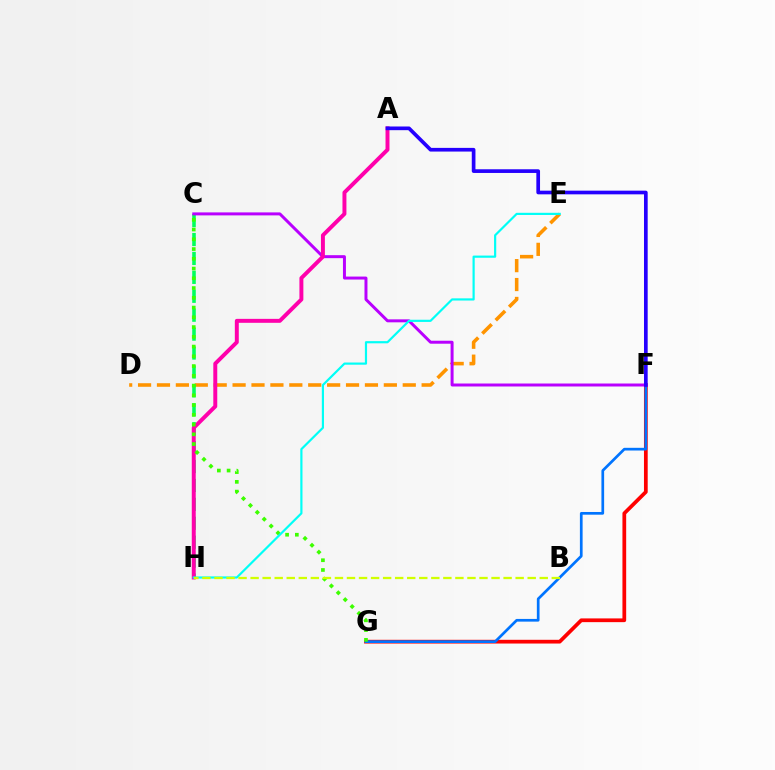{('D', 'E'): [{'color': '#ff9400', 'line_style': 'dashed', 'thickness': 2.57}], ('F', 'G'): [{'color': '#ff0000', 'line_style': 'solid', 'thickness': 2.69}, {'color': '#0074ff', 'line_style': 'solid', 'thickness': 1.94}], ('C', 'H'): [{'color': '#00ff5c', 'line_style': 'dashed', 'thickness': 2.57}], ('C', 'F'): [{'color': '#b900ff', 'line_style': 'solid', 'thickness': 2.14}], ('A', 'H'): [{'color': '#ff00ac', 'line_style': 'solid', 'thickness': 2.84}], ('C', 'G'): [{'color': '#3dff00', 'line_style': 'dotted', 'thickness': 2.65}], ('E', 'H'): [{'color': '#00fff6', 'line_style': 'solid', 'thickness': 1.57}], ('A', 'F'): [{'color': '#2500ff', 'line_style': 'solid', 'thickness': 2.65}], ('B', 'H'): [{'color': '#d1ff00', 'line_style': 'dashed', 'thickness': 1.64}]}